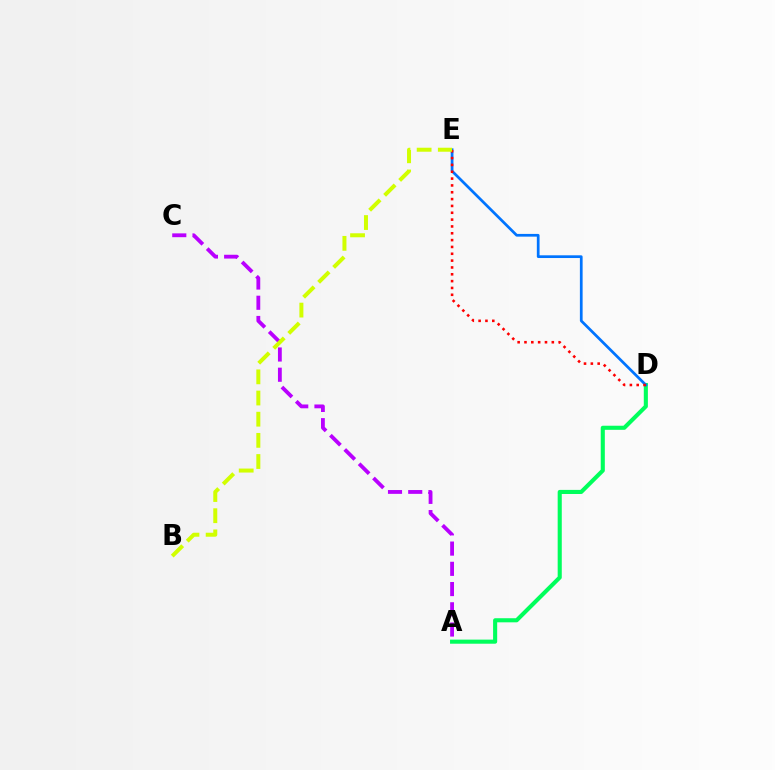{('A', 'D'): [{'color': '#00ff5c', 'line_style': 'solid', 'thickness': 2.95}], ('A', 'C'): [{'color': '#b900ff', 'line_style': 'dashed', 'thickness': 2.75}], ('D', 'E'): [{'color': '#0074ff', 'line_style': 'solid', 'thickness': 1.96}, {'color': '#ff0000', 'line_style': 'dotted', 'thickness': 1.86}], ('B', 'E'): [{'color': '#d1ff00', 'line_style': 'dashed', 'thickness': 2.88}]}